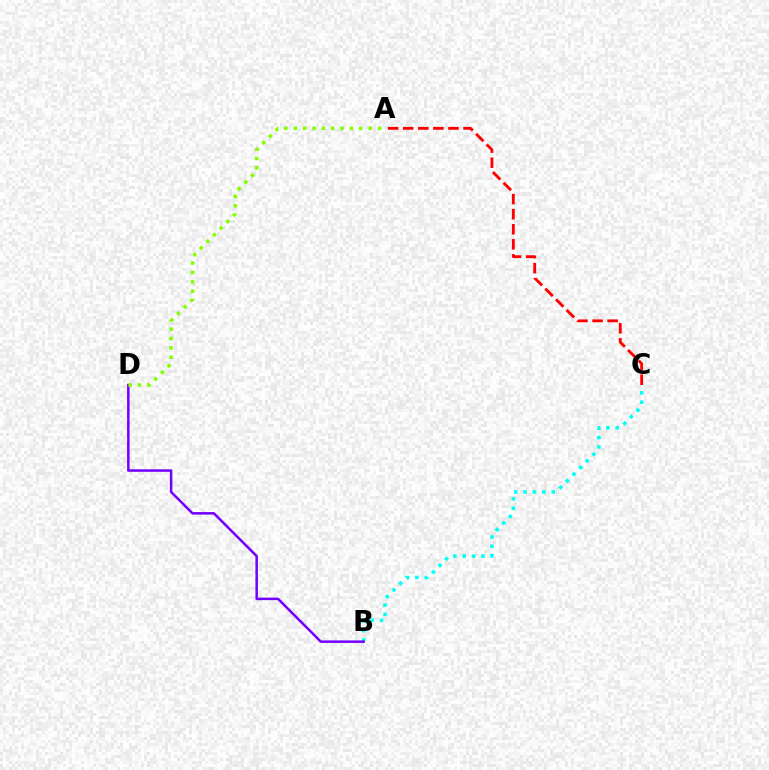{('B', 'C'): [{'color': '#00fff6', 'line_style': 'dotted', 'thickness': 2.55}], ('B', 'D'): [{'color': '#7200ff', 'line_style': 'solid', 'thickness': 1.81}], ('A', 'D'): [{'color': '#84ff00', 'line_style': 'dotted', 'thickness': 2.55}], ('A', 'C'): [{'color': '#ff0000', 'line_style': 'dashed', 'thickness': 2.05}]}